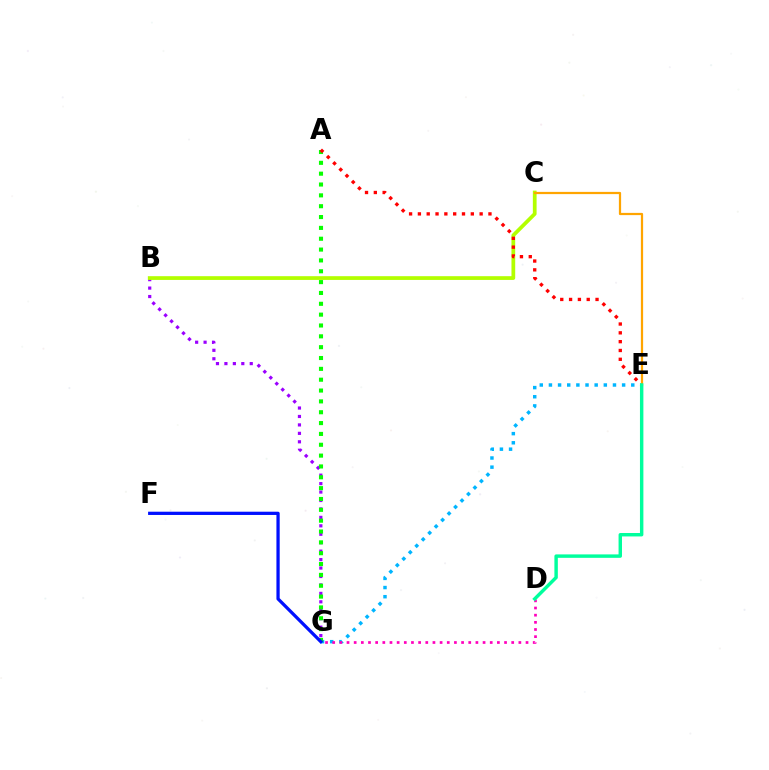{('B', 'G'): [{'color': '#9b00ff', 'line_style': 'dotted', 'thickness': 2.29}], ('E', 'G'): [{'color': '#00b5ff', 'line_style': 'dotted', 'thickness': 2.49}], ('A', 'G'): [{'color': '#08ff00', 'line_style': 'dotted', 'thickness': 2.95}], ('F', 'G'): [{'color': '#0010ff', 'line_style': 'solid', 'thickness': 2.34}], ('D', 'G'): [{'color': '#ff00bd', 'line_style': 'dotted', 'thickness': 1.95}], ('B', 'C'): [{'color': '#b3ff00', 'line_style': 'solid', 'thickness': 2.7}], ('A', 'E'): [{'color': '#ff0000', 'line_style': 'dotted', 'thickness': 2.4}], ('C', 'E'): [{'color': '#ffa500', 'line_style': 'solid', 'thickness': 1.61}], ('D', 'E'): [{'color': '#00ff9d', 'line_style': 'solid', 'thickness': 2.47}]}